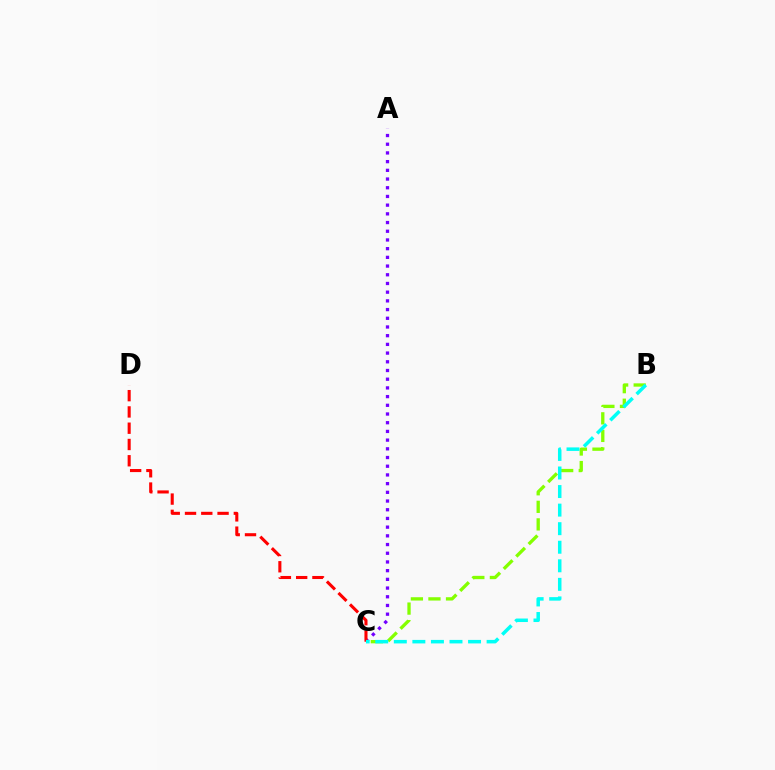{('B', 'C'): [{'color': '#84ff00', 'line_style': 'dashed', 'thickness': 2.39}, {'color': '#00fff6', 'line_style': 'dashed', 'thickness': 2.52}], ('A', 'C'): [{'color': '#7200ff', 'line_style': 'dotted', 'thickness': 2.36}], ('C', 'D'): [{'color': '#ff0000', 'line_style': 'dashed', 'thickness': 2.21}]}